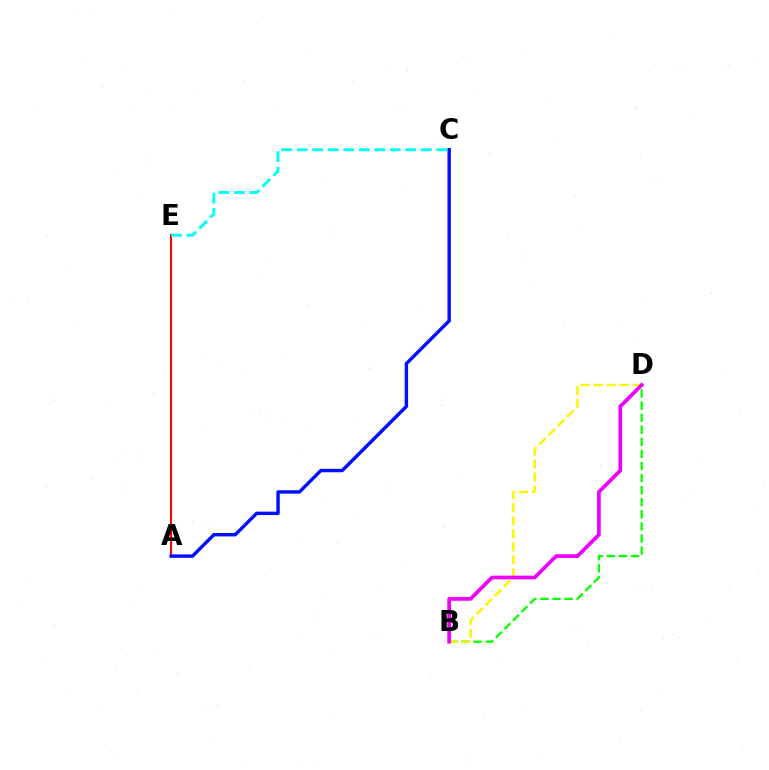{('B', 'D'): [{'color': '#08ff00', 'line_style': 'dashed', 'thickness': 1.64}, {'color': '#fcf500', 'line_style': 'dashed', 'thickness': 1.77}, {'color': '#ee00ff', 'line_style': 'solid', 'thickness': 2.67}], ('A', 'E'): [{'color': '#ff0000', 'line_style': 'solid', 'thickness': 1.51}], ('A', 'C'): [{'color': '#0010ff', 'line_style': 'solid', 'thickness': 2.46}], ('C', 'E'): [{'color': '#00fff6', 'line_style': 'dashed', 'thickness': 2.11}]}